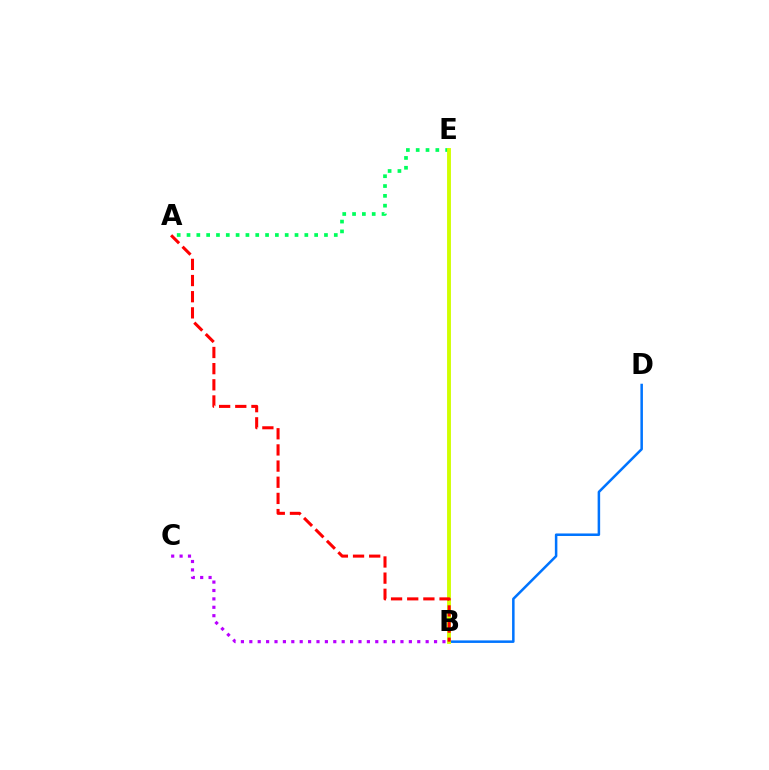{('B', 'C'): [{'color': '#b900ff', 'line_style': 'dotted', 'thickness': 2.28}], ('A', 'E'): [{'color': '#00ff5c', 'line_style': 'dotted', 'thickness': 2.67}], ('B', 'D'): [{'color': '#0074ff', 'line_style': 'solid', 'thickness': 1.82}], ('B', 'E'): [{'color': '#d1ff00', 'line_style': 'solid', 'thickness': 2.79}], ('A', 'B'): [{'color': '#ff0000', 'line_style': 'dashed', 'thickness': 2.2}]}